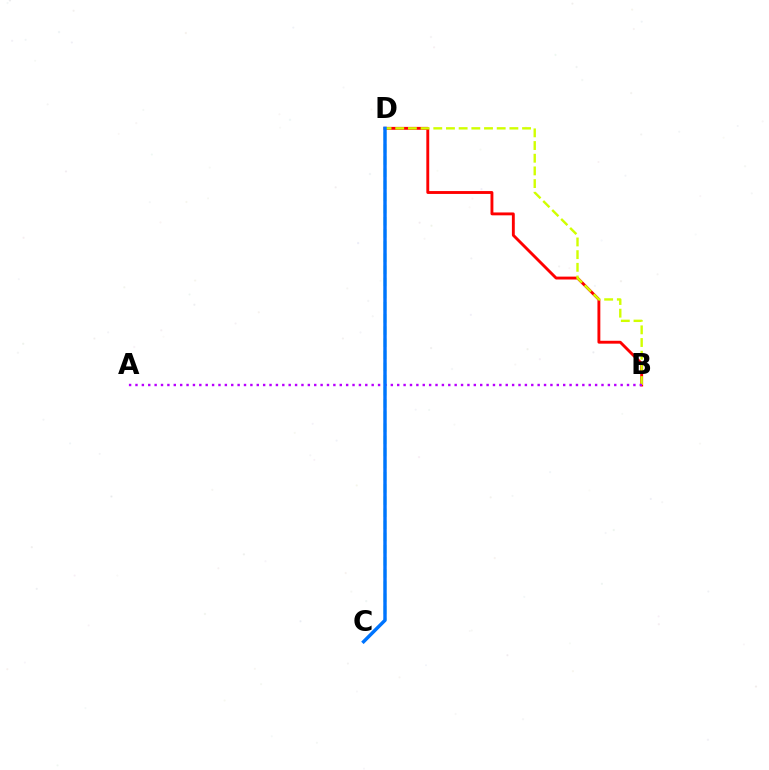{('B', 'D'): [{'color': '#ff0000', 'line_style': 'solid', 'thickness': 2.07}, {'color': '#d1ff00', 'line_style': 'dashed', 'thickness': 1.72}], ('A', 'B'): [{'color': '#b900ff', 'line_style': 'dotted', 'thickness': 1.73}], ('C', 'D'): [{'color': '#00ff5c', 'line_style': 'dashed', 'thickness': 1.65}, {'color': '#0074ff', 'line_style': 'solid', 'thickness': 2.46}]}